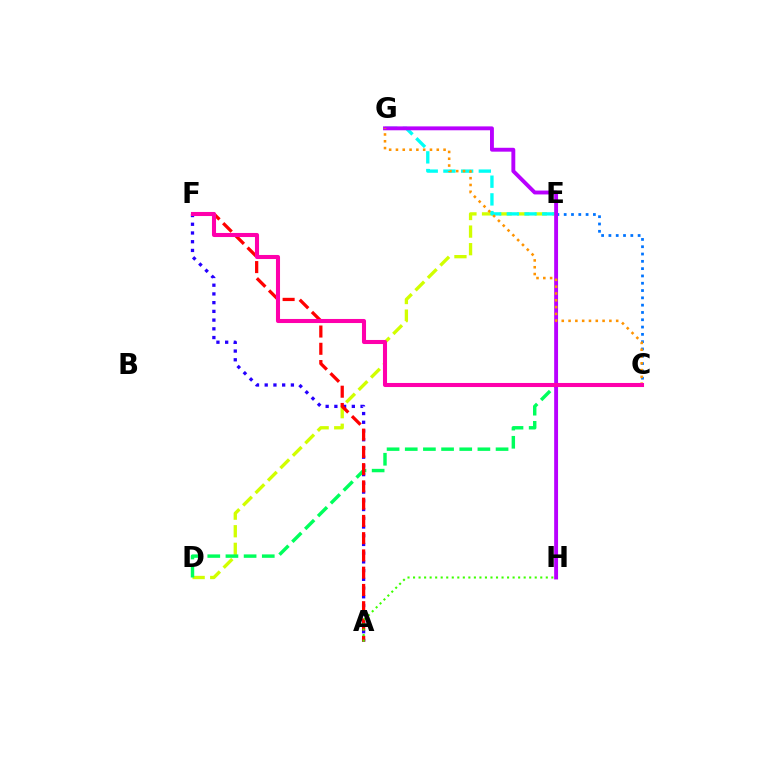{('D', 'E'): [{'color': '#d1ff00', 'line_style': 'dashed', 'thickness': 2.39}], ('A', 'F'): [{'color': '#2500ff', 'line_style': 'dotted', 'thickness': 2.37}, {'color': '#ff0000', 'line_style': 'dashed', 'thickness': 2.34}], ('C', 'D'): [{'color': '#00ff5c', 'line_style': 'dashed', 'thickness': 2.47}], ('E', 'G'): [{'color': '#00fff6', 'line_style': 'dashed', 'thickness': 2.4}], ('C', 'E'): [{'color': '#0074ff', 'line_style': 'dotted', 'thickness': 1.98}], ('G', 'H'): [{'color': '#b900ff', 'line_style': 'solid', 'thickness': 2.8}], ('A', 'H'): [{'color': '#3dff00', 'line_style': 'dotted', 'thickness': 1.5}], ('C', 'G'): [{'color': '#ff9400', 'line_style': 'dotted', 'thickness': 1.85}], ('C', 'F'): [{'color': '#ff00ac', 'line_style': 'solid', 'thickness': 2.93}]}